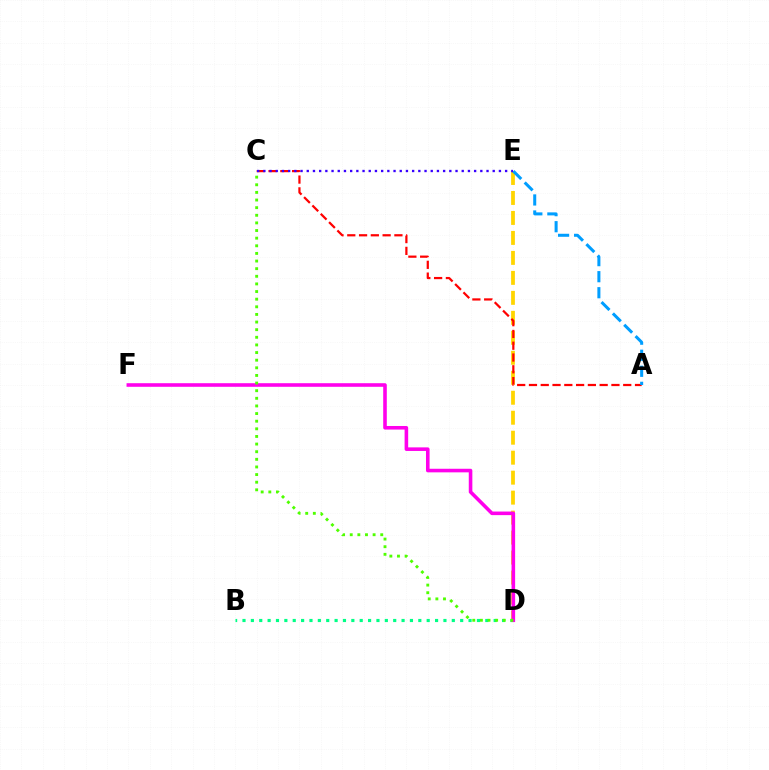{('D', 'E'): [{'color': '#ffd500', 'line_style': 'dashed', 'thickness': 2.71}], ('A', 'C'): [{'color': '#ff0000', 'line_style': 'dashed', 'thickness': 1.6}], ('A', 'E'): [{'color': '#009eff', 'line_style': 'dashed', 'thickness': 2.18}], ('C', 'E'): [{'color': '#3700ff', 'line_style': 'dotted', 'thickness': 1.68}], ('B', 'D'): [{'color': '#00ff86', 'line_style': 'dotted', 'thickness': 2.27}], ('D', 'F'): [{'color': '#ff00ed', 'line_style': 'solid', 'thickness': 2.58}], ('C', 'D'): [{'color': '#4fff00', 'line_style': 'dotted', 'thickness': 2.07}]}